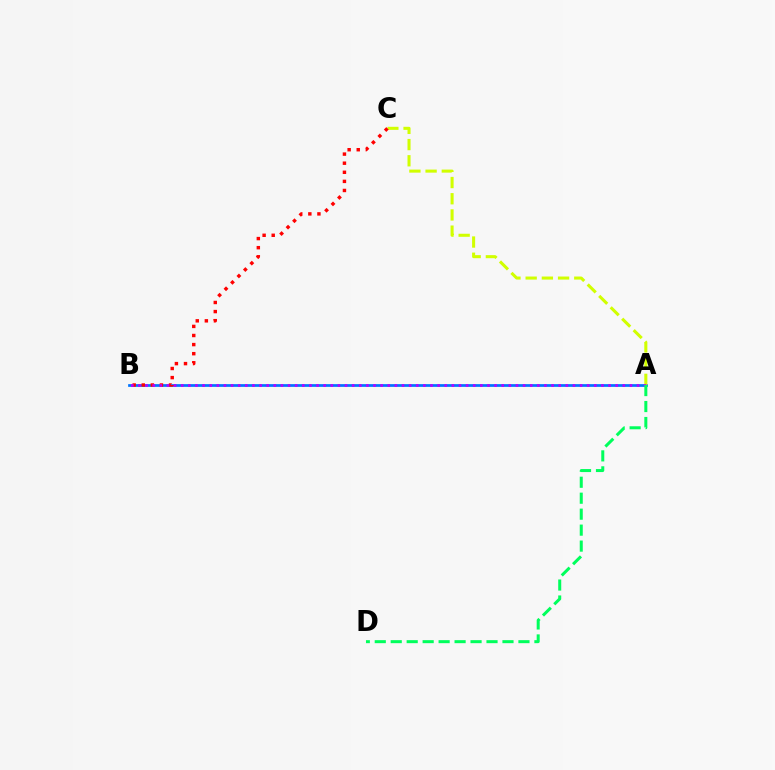{('A', 'B'): [{'color': '#0074ff', 'line_style': 'solid', 'thickness': 1.96}, {'color': '#b900ff', 'line_style': 'dotted', 'thickness': 1.94}], ('A', 'C'): [{'color': '#d1ff00', 'line_style': 'dashed', 'thickness': 2.2}], ('B', 'C'): [{'color': '#ff0000', 'line_style': 'dotted', 'thickness': 2.47}], ('A', 'D'): [{'color': '#00ff5c', 'line_style': 'dashed', 'thickness': 2.17}]}